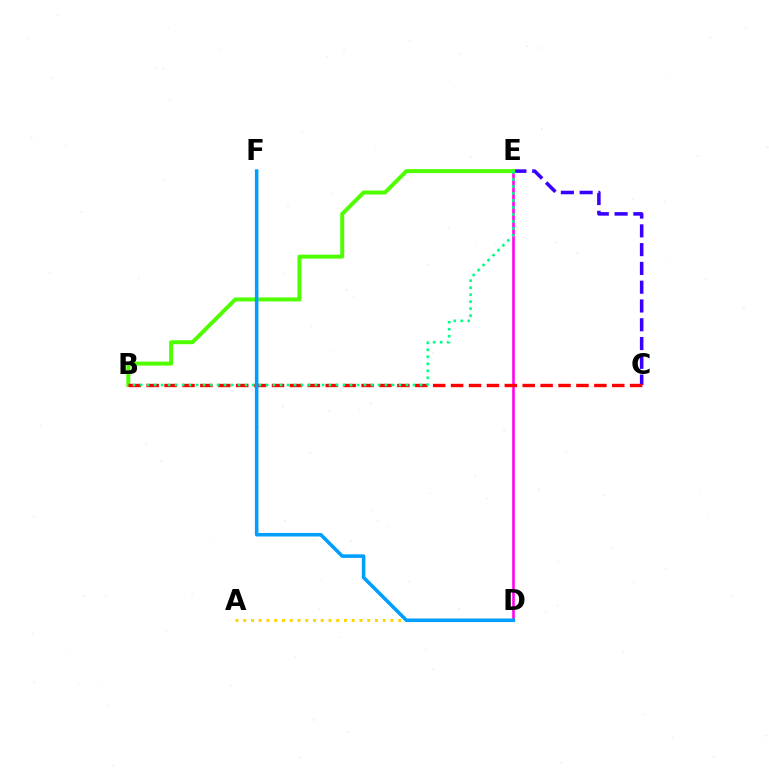{('D', 'E'): [{'color': '#ff00ed', 'line_style': 'solid', 'thickness': 1.85}], ('C', 'E'): [{'color': '#3700ff', 'line_style': 'dashed', 'thickness': 2.55}], ('B', 'E'): [{'color': '#4fff00', 'line_style': 'solid', 'thickness': 2.86}, {'color': '#00ff86', 'line_style': 'dotted', 'thickness': 1.9}], ('B', 'C'): [{'color': '#ff0000', 'line_style': 'dashed', 'thickness': 2.43}], ('A', 'D'): [{'color': '#ffd500', 'line_style': 'dotted', 'thickness': 2.11}], ('D', 'F'): [{'color': '#009eff', 'line_style': 'solid', 'thickness': 2.57}]}